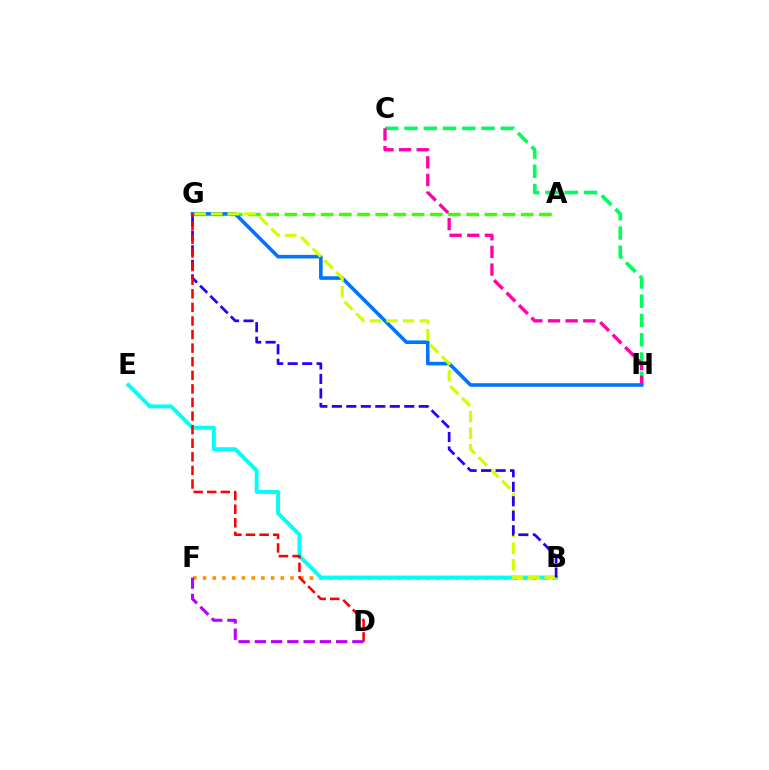{('B', 'F'): [{'color': '#ff9400', 'line_style': 'dotted', 'thickness': 2.64}], ('C', 'H'): [{'color': '#00ff5c', 'line_style': 'dashed', 'thickness': 2.62}, {'color': '#ff00ac', 'line_style': 'dashed', 'thickness': 2.4}], ('B', 'E'): [{'color': '#00fff6', 'line_style': 'solid', 'thickness': 2.8}], ('A', 'G'): [{'color': '#3dff00', 'line_style': 'dashed', 'thickness': 2.47}], ('G', 'H'): [{'color': '#0074ff', 'line_style': 'solid', 'thickness': 2.59}], ('B', 'G'): [{'color': '#d1ff00', 'line_style': 'dashed', 'thickness': 2.25}, {'color': '#2500ff', 'line_style': 'dashed', 'thickness': 1.97}], ('D', 'G'): [{'color': '#ff0000', 'line_style': 'dashed', 'thickness': 1.85}], ('D', 'F'): [{'color': '#b900ff', 'line_style': 'dashed', 'thickness': 2.21}]}